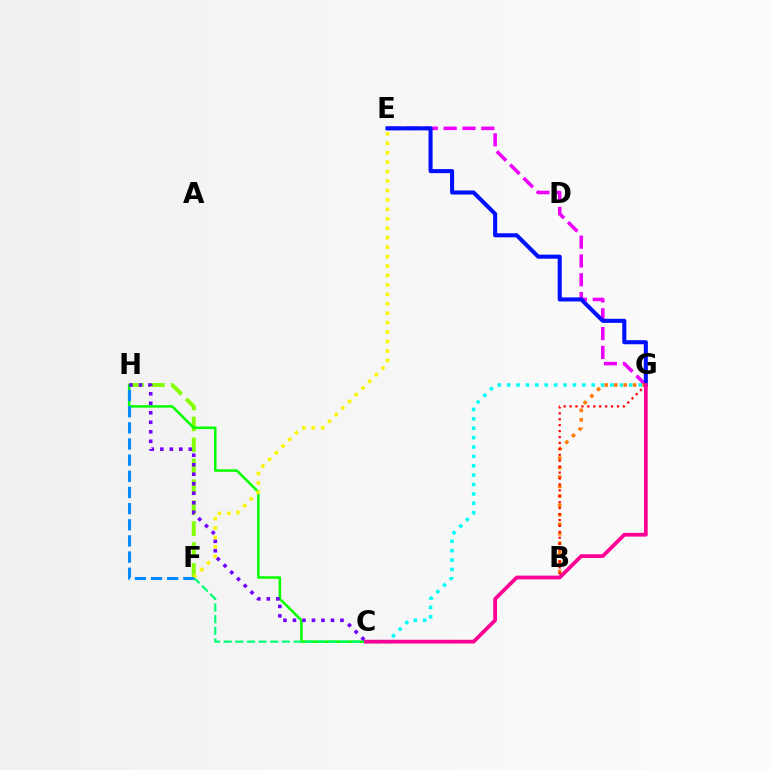{('F', 'H'): [{'color': '#84ff00', 'line_style': 'dashed', 'thickness': 2.84}, {'color': '#008cff', 'line_style': 'dashed', 'thickness': 2.19}], ('C', 'G'): [{'color': '#00fff6', 'line_style': 'dotted', 'thickness': 2.55}, {'color': '#ff0094', 'line_style': 'solid', 'thickness': 2.7}], ('E', 'G'): [{'color': '#ee00ff', 'line_style': 'dashed', 'thickness': 2.56}, {'color': '#0010ff', 'line_style': 'solid', 'thickness': 2.92}], ('C', 'H'): [{'color': '#08ff00', 'line_style': 'solid', 'thickness': 1.82}, {'color': '#7200ff', 'line_style': 'dotted', 'thickness': 2.58}], ('B', 'G'): [{'color': '#ff7c00', 'line_style': 'dotted', 'thickness': 2.57}, {'color': '#ff0000', 'line_style': 'dotted', 'thickness': 1.61}], ('C', 'F'): [{'color': '#00ff74', 'line_style': 'dashed', 'thickness': 1.58}], ('E', 'F'): [{'color': '#fcf500', 'line_style': 'dotted', 'thickness': 2.57}]}